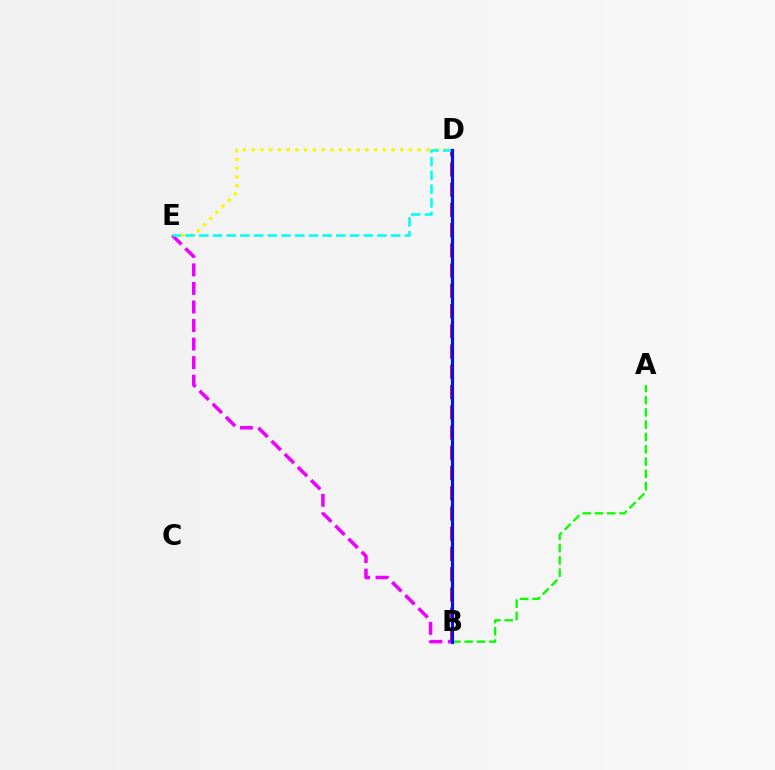{('D', 'E'): [{'color': '#fcf500', 'line_style': 'dotted', 'thickness': 2.37}, {'color': '#00fff6', 'line_style': 'dashed', 'thickness': 1.86}], ('A', 'B'): [{'color': '#08ff00', 'line_style': 'dashed', 'thickness': 1.67}], ('B', 'D'): [{'color': '#ff0000', 'line_style': 'dashed', 'thickness': 2.75}, {'color': '#0010ff', 'line_style': 'solid', 'thickness': 2.26}], ('B', 'E'): [{'color': '#ee00ff', 'line_style': 'dashed', 'thickness': 2.52}]}